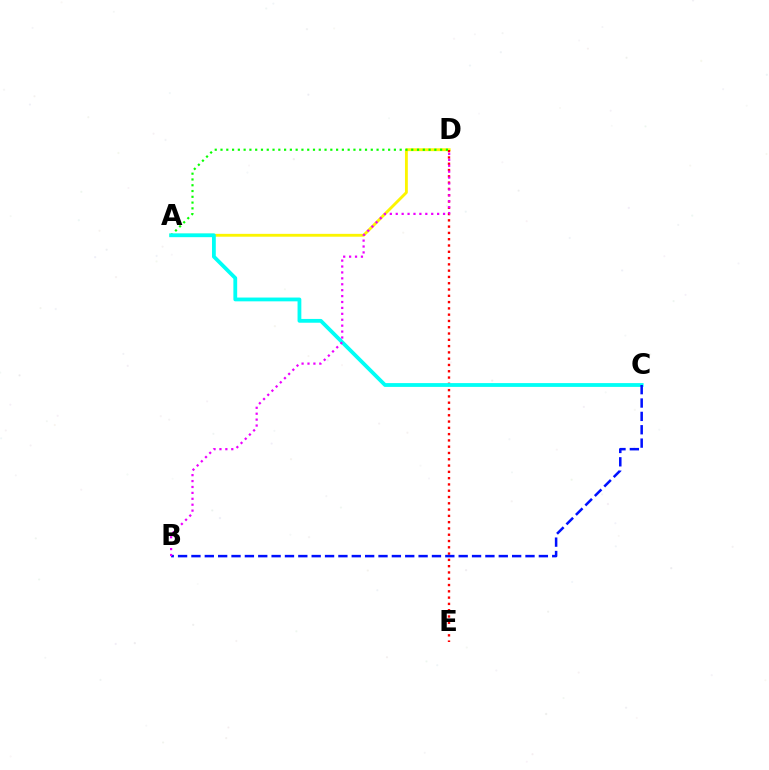{('A', 'D'): [{'color': '#fcf500', 'line_style': 'solid', 'thickness': 2.05}, {'color': '#08ff00', 'line_style': 'dotted', 'thickness': 1.57}], ('D', 'E'): [{'color': '#ff0000', 'line_style': 'dotted', 'thickness': 1.71}], ('A', 'C'): [{'color': '#00fff6', 'line_style': 'solid', 'thickness': 2.73}], ('B', 'C'): [{'color': '#0010ff', 'line_style': 'dashed', 'thickness': 1.82}], ('B', 'D'): [{'color': '#ee00ff', 'line_style': 'dotted', 'thickness': 1.61}]}